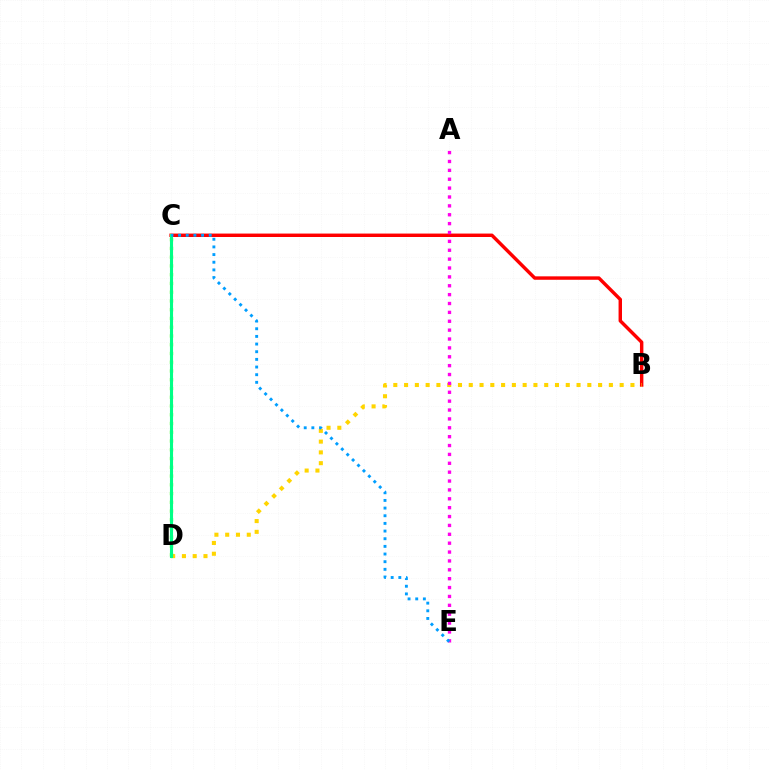{('B', 'C'): [{'color': '#ff0000', 'line_style': 'solid', 'thickness': 2.47}], ('B', 'D'): [{'color': '#ffd500', 'line_style': 'dotted', 'thickness': 2.93}], ('C', 'D'): [{'color': '#3700ff', 'line_style': 'solid', 'thickness': 2.02}, {'color': '#4fff00', 'line_style': 'dotted', 'thickness': 2.38}, {'color': '#00ff86', 'line_style': 'solid', 'thickness': 2.23}], ('A', 'E'): [{'color': '#ff00ed', 'line_style': 'dotted', 'thickness': 2.41}], ('C', 'E'): [{'color': '#009eff', 'line_style': 'dotted', 'thickness': 2.08}]}